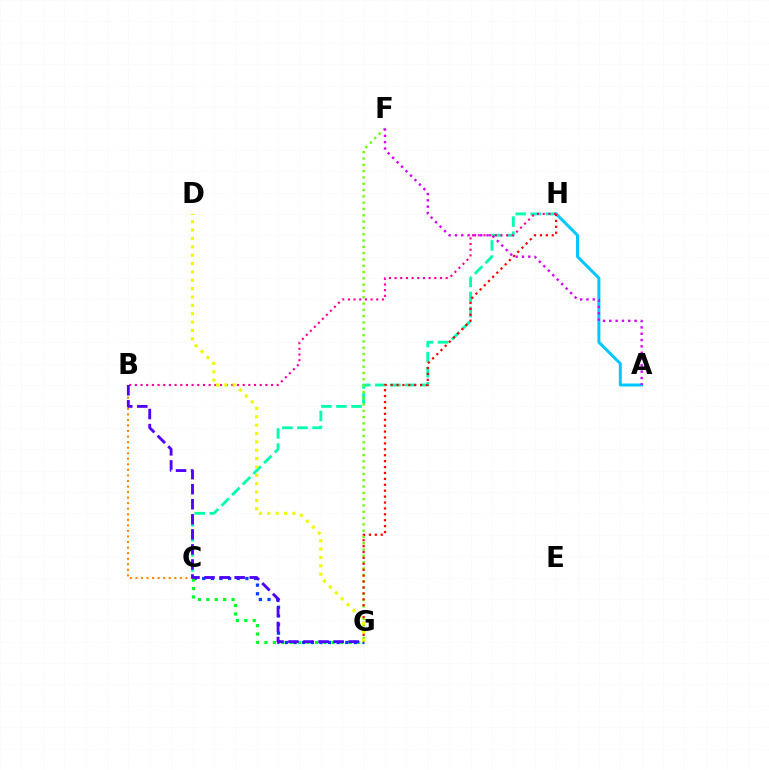{('A', 'H'): [{'color': '#00c7ff', 'line_style': 'solid', 'thickness': 2.14}], ('C', 'H'): [{'color': '#00ffaf', 'line_style': 'dashed', 'thickness': 2.05}], ('F', 'G'): [{'color': '#66ff00', 'line_style': 'dotted', 'thickness': 1.71}], ('B', 'C'): [{'color': '#ff8800', 'line_style': 'dotted', 'thickness': 1.51}], ('C', 'G'): [{'color': '#003fff', 'line_style': 'dotted', 'thickness': 2.34}, {'color': '#00ff27', 'line_style': 'dotted', 'thickness': 2.29}], ('A', 'F'): [{'color': '#d600ff', 'line_style': 'dotted', 'thickness': 1.72}], ('B', 'H'): [{'color': '#ff00a0', 'line_style': 'dotted', 'thickness': 1.54}], ('G', 'H'): [{'color': '#ff0000', 'line_style': 'dotted', 'thickness': 1.61}], ('B', 'G'): [{'color': '#4f00ff', 'line_style': 'dashed', 'thickness': 2.05}], ('D', 'G'): [{'color': '#eeff00', 'line_style': 'dotted', 'thickness': 2.27}]}